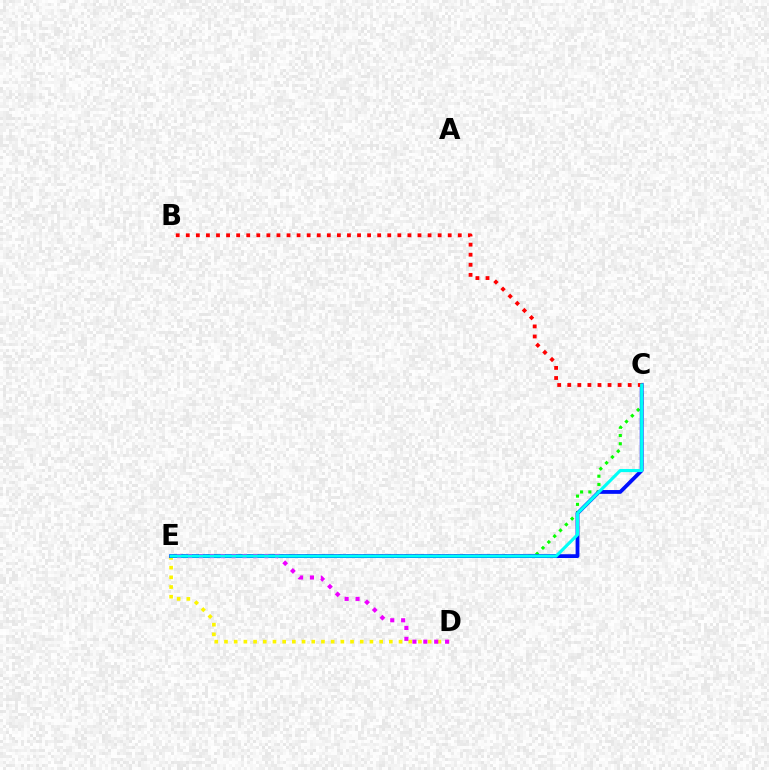{('C', 'E'): [{'color': '#08ff00', 'line_style': 'dotted', 'thickness': 2.24}, {'color': '#0010ff', 'line_style': 'solid', 'thickness': 2.73}, {'color': '#00fff6', 'line_style': 'solid', 'thickness': 2.25}], ('D', 'E'): [{'color': '#fcf500', 'line_style': 'dotted', 'thickness': 2.63}, {'color': '#ee00ff', 'line_style': 'dotted', 'thickness': 2.96}], ('B', 'C'): [{'color': '#ff0000', 'line_style': 'dotted', 'thickness': 2.74}]}